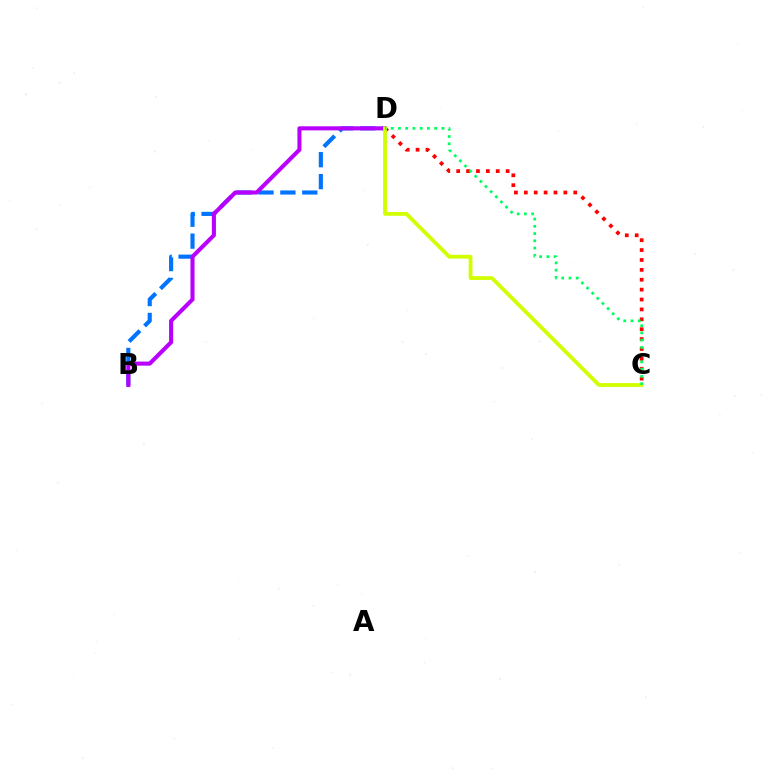{('C', 'D'): [{'color': '#ff0000', 'line_style': 'dotted', 'thickness': 2.69}, {'color': '#d1ff00', 'line_style': 'solid', 'thickness': 2.73}, {'color': '#00ff5c', 'line_style': 'dotted', 'thickness': 1.97}], ('B', 'D'): [{'color': '#0074ff', 'line_style': 'dashed', 'thickness': 2.98}, {'color': '#b900ff', 'line_style': 'solid', 'thickness': 2.93}]}